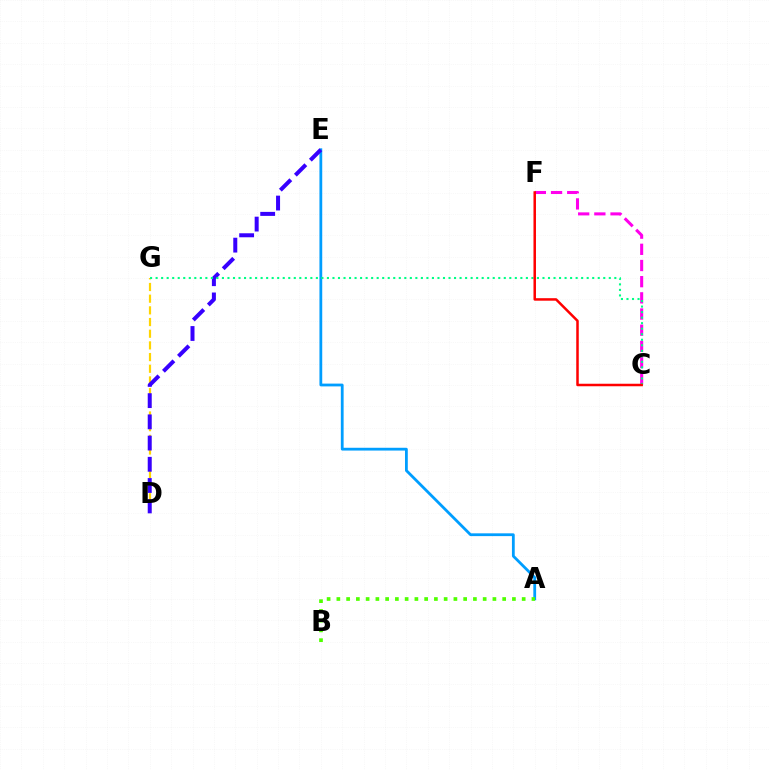{('A', 'E'): [{'color': '#009eff', 'line_style': 'solid', 'thickness': 2.01}], ('D', 'G'): [{'color': '#ffd500', 'line_style': 'dashed', 'thickness': 1.59}], ('D', 'E'): [{'color': '#3700ff', 'line_style': 'dashed', 'thickness': 2.88}], ('C', 'F'): [{'color': '#ff00ed', 'line_style': 'dashed', 'thickness': 2.2}, {'color': '#ff0000', 'line_style': 'solid', 'thickness': 1.81}], ('C', 'G'): [{'color': '#00ff86', 'line_style': 'dotted', 'thickness': 1.5}], ('A', 'B'): [{'color': '#4fff00', 'line_style': 'dotted', 'thickness': 2.65}]}